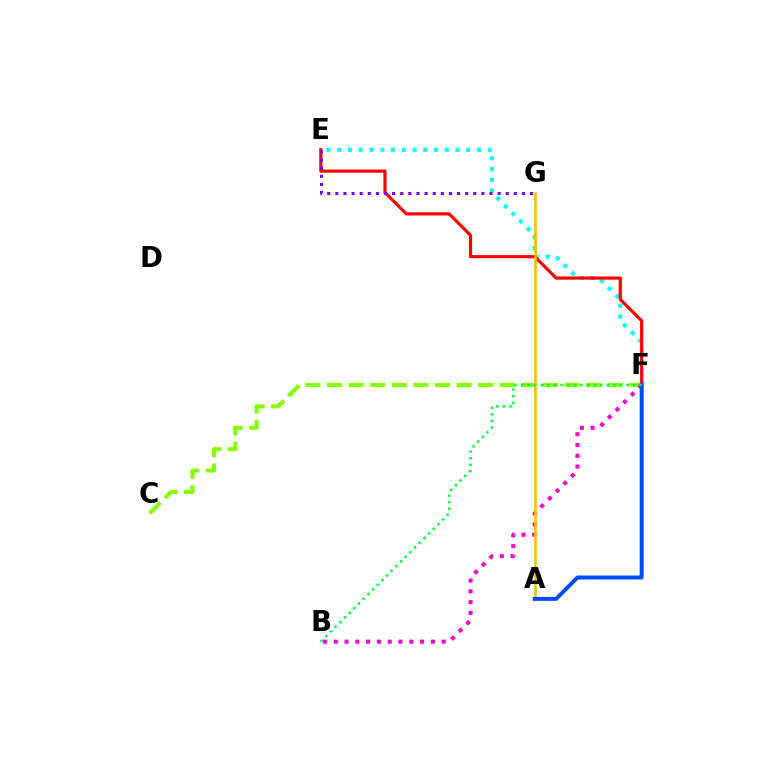{('E', 'F'): [{'color': '#00fff6', 'line_style': 'dotted', 'thickness': 2.92}, {'color': '#ff0000', 'line_style': 'solid', 'thickness': 2.29}], ('C', 'F'): [{'color': '#84ff00', 'line_style': 'dashed', 'thickness': 2.93}], ('B', 'F'): [{'color': '#ff00cf', 'line_style': 'dotted', 'thickness': 2.93}, {'color': '#00ff39', 'line_style': 'dotted', 'thickness': 1.79}], ('A', 'G'): [{'color': '#ffbd00', 'line_style': 'solid', 'thickness': 1.9}], ('A', 'F'): [{'color': '#004bff', 'line_style': 'solid', 'thickness': 2.84}], ('E', 'G'): [{'color': '#7200ff', 'line_style': 'dotted', 'thickness': 2.2}]}